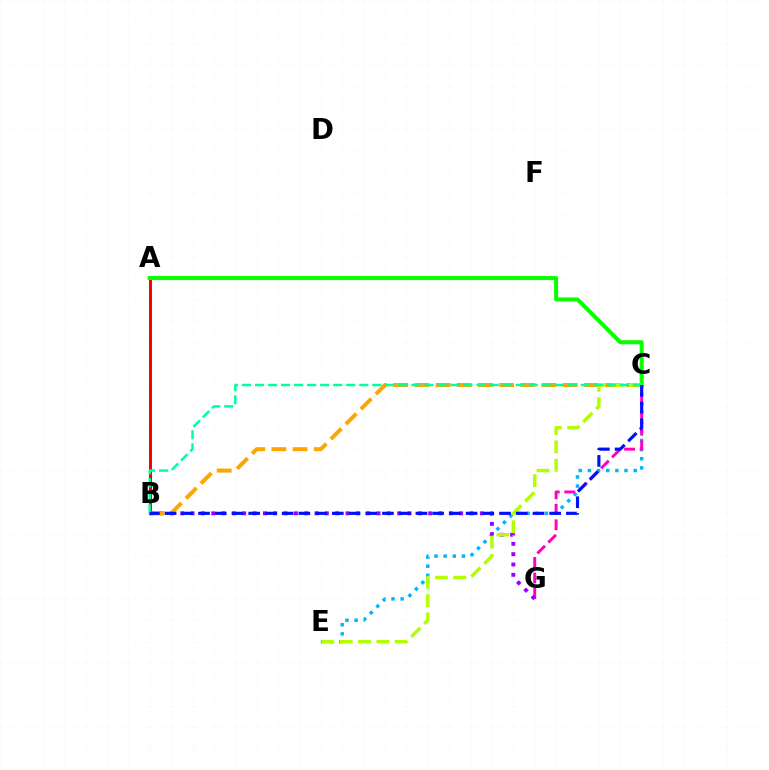{('C', 'E'): [{'color': '#00b5ff', 'line_style': 'dotted', 'thickness': 2.49}, {'color': '#b3ff00', 'line_style': 'dashed', 'thickness': 2.49}], ('C', 'G'): [{'color': '#ff00bd', 'line_style': 'dashed', 'thickness': 2.11}], ('A', 'B'): [{'color': '#ff0000', 'line_style': 'solid', 'thickness': 2.19}], ('A', 'C'): [{'color': '#08ff00', 'line_style': 'solid', 'thickness': 2.9}], ('B', 'G'): [{'color': '#9b00ff', 'line_style': 'dotted', 'thickness': 2.81}], ('B', 'C'): [{'color': '#ffa500', 'line_style': 'dashed', 'thickness': 2.88}, {'color': '#00ff9d', 'line_style': 'dashed', 'thickness': 1.77}, {'color': '#0010ff', 'line_style': 'dashed', 'thickness': 2.27}]}